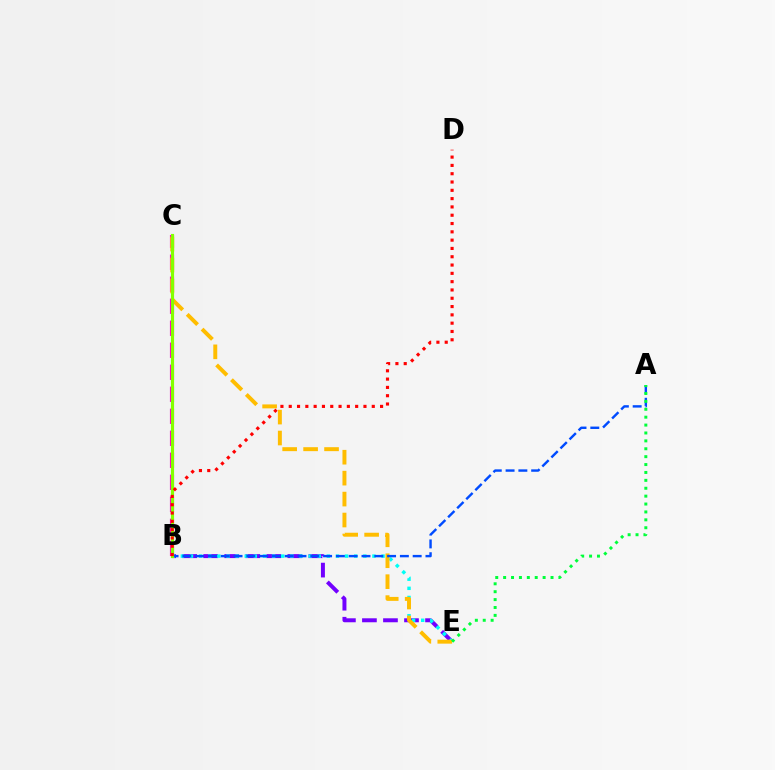{('B', 'C'): [{'color': '#ff00cf', 'line_style': 'dashed', 'thickness': 2.99}, {'color': '#84ff00', 'line_style': 'solid', 'thickness': 2.26}], ('B', 'E'): [{'color': '#7200ff', 'line_style': 'dashed', 'thickness': 2.86}, {'color': '#00fff6', 'line_style': 'dotted', 'thickness': 2.48}], ('C', 'E'): [{'color': '#ffbd00', 'line_style': 'dashed', 'thickness': 2.84}], ('A', 'B'): [{'color': '#004bff', 'line_style': 'dashed', 'thickness': 1.74}], ('B', 'D'): [{'color': '#ff0000', 'line_style': 'dotted', 'thickness': 2.26}], ('A', 'E'): [{'color': '#00ff39', 'line_style': 'dotted', 'thickness': 2.15}]}